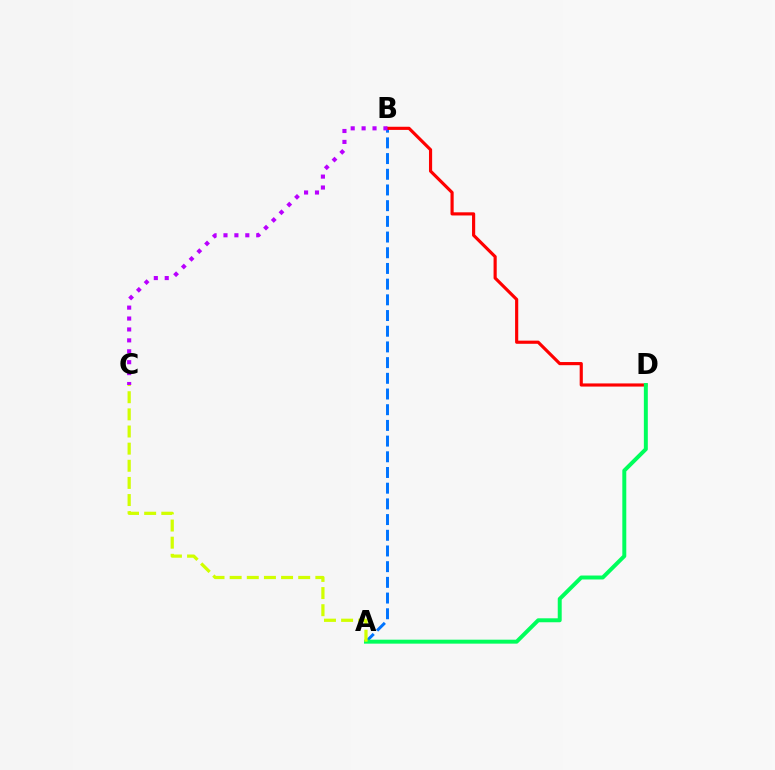{('A', 'B'): [{'color': '#0074ff', 'line_style': 'dashed', 'thickness': 2.13}], ('B', 'D'): [{'color': '#ff0000', 'line_style': 'solid', 'thickness': 2.27}], ('B', 'C'): [{'color': '#b900ff', 'line_style': 'dotted', 'thickness': 2.97}], ('A', 'D'): [{'color': '#00ff5c', 'line_style': 'solid', 'thickness': 2.85}], ('A', 'C'): [{'color': '#d1ff00', 'line_style': 'dashed', 'thickness': 2.33}]}